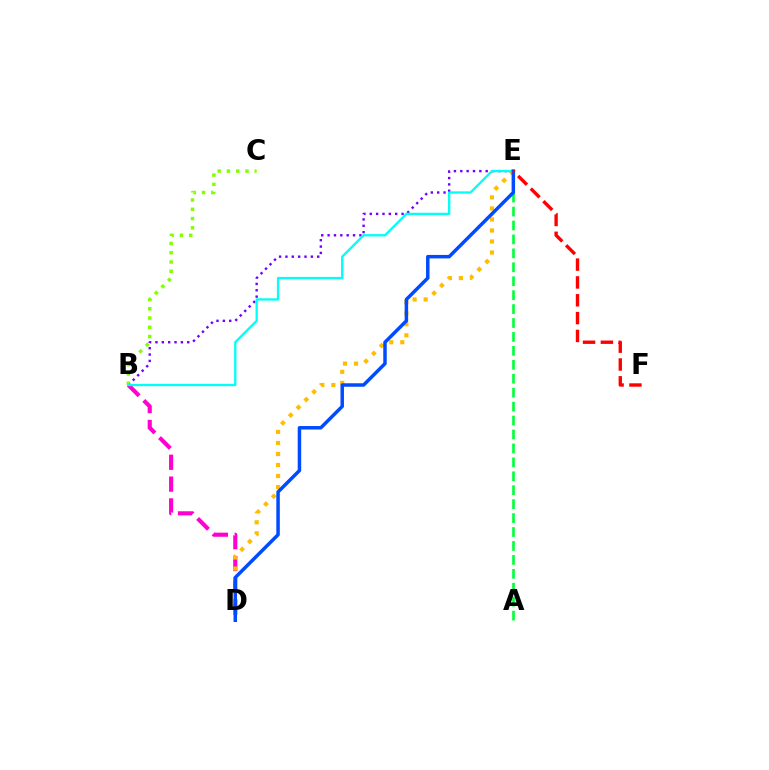{('B', 'E'): [{'color': '#7200ff', 'line_style': 'dotted', 'thickness': 1.73}, {'color': '#00fff6', 'line_style': 'solid', 'thickness': 1.67}], ('B', 'C'): [{'color': '#84ff00', 'line_style': 'dotted', 'thickness': 2.52}], ('A', 'E'): [{'color': '#00ff39', 'line_style': 'dashed', 'thickness': 1.89}], ('B', 'D'): [{'color': '#ff00cf', 'line_style': 'dashed', 'thickness': 2.97}], ('D', 'E'): [{'color': '#ffbd00', 'line_style': 'dotted', 'thickness': 2.99}, {'color': '#004bff', 'line_style': 'solid', 'thickness': 2.51}], ('E', 'F'): [{'color': '#ff0000', 'line_style': 'dashed', 'thickness': 2.42}]}